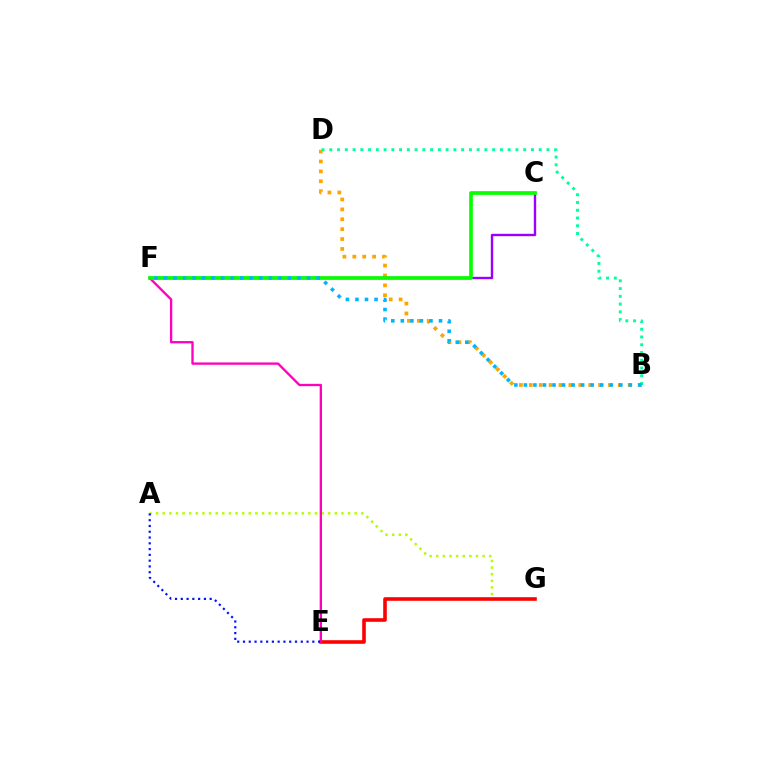{('A', 'G'): [{'color': '#b3ff00', 'line_style': 'dotted', 'thickness': 1.8}], ('B', 'D'): [{'color': '#ffa500', 'line_style': 'dotted', 'thickness': 2.69}, {'color': '#00ff9d', 'line_style': 'dotted', 'thickness': 2.11}], ('E', 'G'): [{'color': '#ff0000', 'line_style': 'solid', 'thickness': 2.59}], ('E', 'F'): [{'color': '#ff00bd', 'line_style': 'solid', 'thickness': 1.67}], ('C', 'F'): [{'color': '#9b00ff', 'line_style': 'solid', 'thickness': 1.71}, {'color': '#08ff00', 'line_style': 'solid', 'thickness': 2.65}], ('A', 'E'): [{'color': '#0010ff', 'line_style': 'dotted', 'thickness': 1.57}], ('B', 'F'): [{'color': '#00b5ff', 'line_style': 'dotted', 'thickness': 2.59}]}